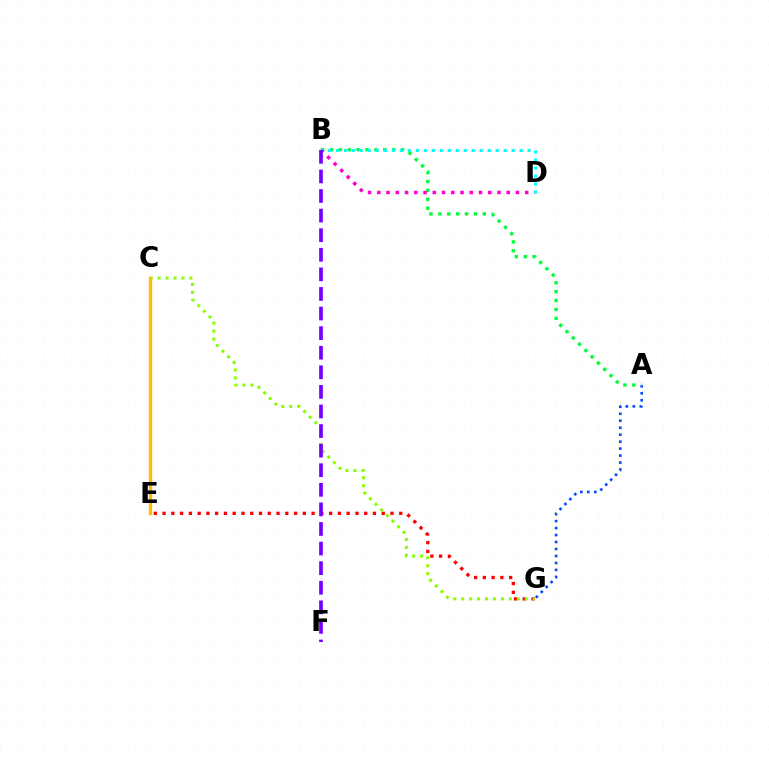{('E', 'G'): [{'color': '#ff0000', 'line_style': 'dotted', 'thickness': 2.38}], ('C', 'G'): [{'color': '#84ff00', 'line_style': 'dotted', 'thickness': 2.16}], ('A', 'G'): [{'color': '#004bff', 'line_style': 'dotted', 'thickness': 1.89}], ('A', 'B'): [{'color': '#00ff39', 'line_style': 'dotted', 'thickness': 2.42}], ('B', 'D'): [{'color': '#ff00cf', 'line_style': 'dotted', 'thickness': 2.51}, {'color': '#00fff6', 'line_style': 'dotted', 'thickness': 2.17}], ('C', 'E'): [{'color': '#ffbd00', 'line_style': 'solid', 'thickness': 2.38}], ('B', 'F'): [{'color': '#7200ff', 'line_style': 'dashed', 'thickness': 2.66}]}